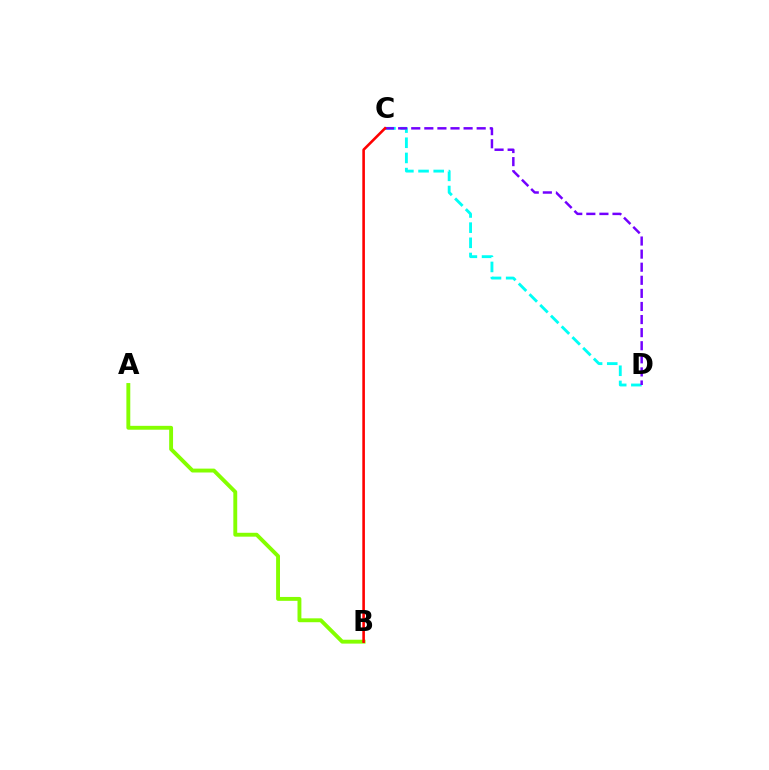{('C', 'D'): [{'color': '#00fff6', 'line_style': 'dashed', 'thickness': 2.06}, {'color': '#7200ff', 'line_style': 'dashed', 'thickness': 1.78}], ('A', 'B'): [{'color': '#84ff00', 'line_style': 'solid', 'thickness': 2.8}], ('B', 'C'): [{'color': '#ff0000', 'line_style': 'solid', 'thickness': 1.87}]}